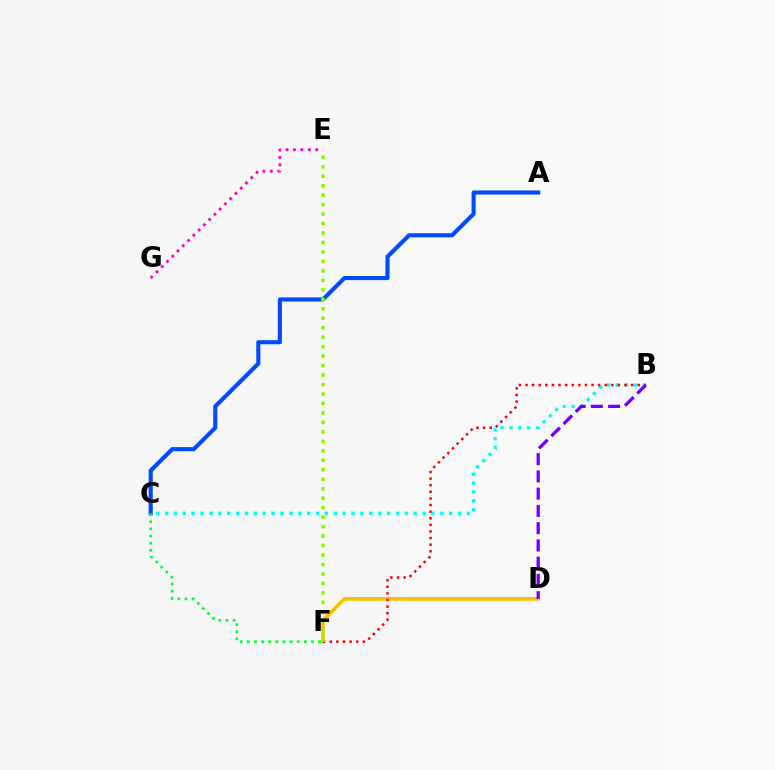{('B', 'C'): [{'color': '#00fff6', 'line_style': 'dotted', 'thickness': 2.41}], ('D', 'F'): [{'color': '#ffbd00', 'line_style': 'solid', 'thickness': 2.61}], ('A', 'C'): [{'color': '#004bff', 'line_style': 'solid', 'thickness': 2.96}], ('E', 'G'): [{'color': '#ff00cf', 'line_style': 'dotted', 'thickness': 2.02}], ('B', 'F'): [{'color': '#ff0000', 'line_style': 'dotted', 'thickness': 1.79}], ('C', 'F'): [{'color': '#00ff39', 'line_style': 'dotted', 'thickness': 1.94}], ('B', 'D'): [{'color': '#7200ff', 'line_style': 'dashed', 'thickness': 2.34}], ('E', 'F'): [{'color': '#84ff00', 'line_style': 'dotted', 'thickness': 2.57}]}